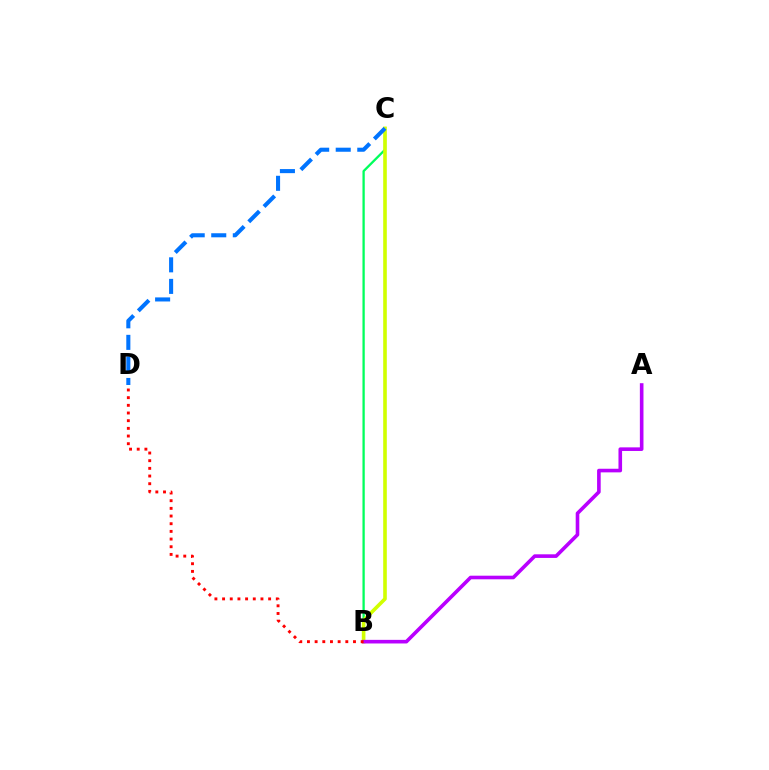{('B', 'C'): [{'color': '#00ff5c', 'line_style': 'solid', 'thickness': 1.65}, {'color': '#d1ff00', 'line_style': 'solid', 'thickness': 2.6}], ('A', 'B'): [{'color': '#b900ff', 'line_style': 'solid', 'thickness': 2.6}], ('C', 'D'): [{'color': '#0074ff', 'line_style': 'dashed', 'thickness': 2.93}], ('B', 'D'): [{'color': '#ff0000', 'line_style': 'dotted', 'thickness': 2.09}]}